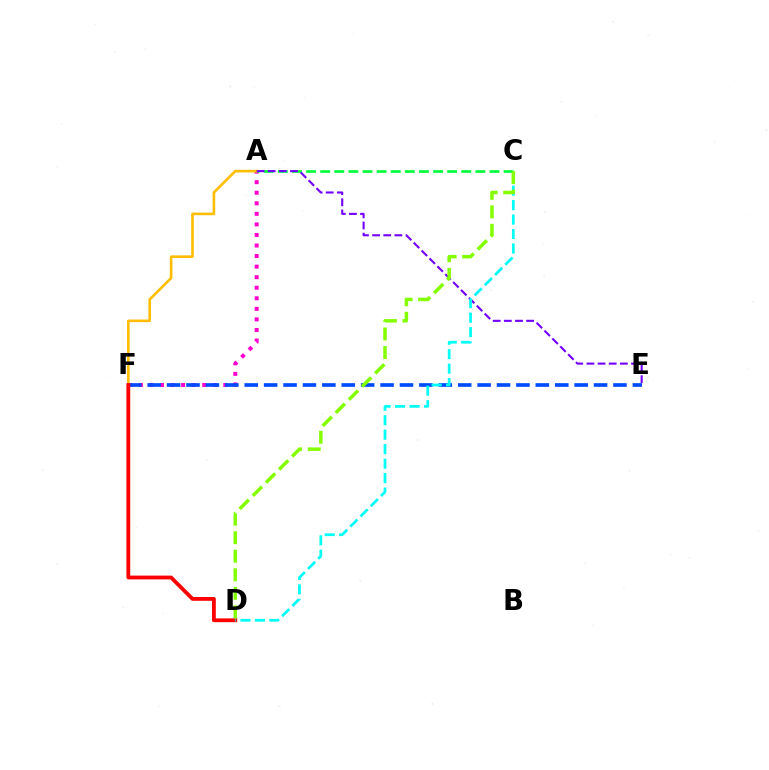{('A', 'F'): [{'color': '#ff00cf', 'line_style': 'dotted', 'thickness': 2.87}, {'color': '#ffbd00', 'line_style': 'solid', 'thickness': 1.89}], ('E', 'F'): [{'color': '#004bff', 'line_style': 'dashed', 'thickness': 2.64}], ('D', 'F'): [{'color': '#ff0000', 'line_style': 'solid', 'thickness': 2.74}], ('A', 'C'): [{'color': '#00ff39', 'line_style': 'dashed', 'thickness': 1.92}], ('A', 'E'): [{'color': '#7200ff', 'line_style': 'dashed', 'thickness': 1.51}], ('C', 'D'): [{'color': '#00fff6', 'line_style': 'dashed', 'thickness': 1.97}, {'color': '#84ff00', 'line_style': 'dashed', 'thickness': 2.52}]}